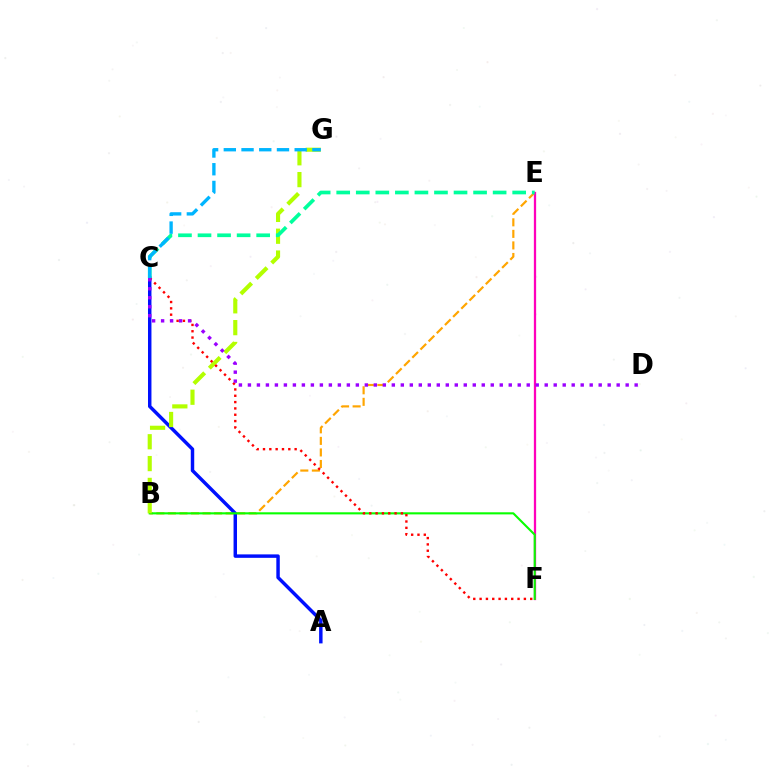{('B', 'E'): [{'color': '#ffa500', 'line_style': 'dashed', 'thickness': 1.57}], ('E', 'F'): [{'color': '#ff00bd', 'line_style': 'solid', 'thickness': 1.64}], ('A', 'C'): [{'color': '#0010ff', 'line_style': 'solid', 'thickness': 2.49}], ('B', 'F'): [{'color': '#08ff00', 'line_style': 'solid', 'thickness': 1.51}], ('B', 'G'): [{'color': '#b3ff00', 'line_style': 'dashed', 'thickness': 2.97}], ('C', 'F'): [{'color': '#ff0000', 'line_style': 'dotted', 'thickness': 1.72}], ('C', 'E'): [{'color': '#00ff9d', 'line_style': 'dashed', 'thickness': 2.66}], ('C', 'D'): [{'color': '#9b00ff', 'line_style': 'dotted', 'thickness': 2.44}], ('C', 'G'): [{'color': '#00b5ff', 'line_style': 'dashed', 'thickness': 2.41}]}